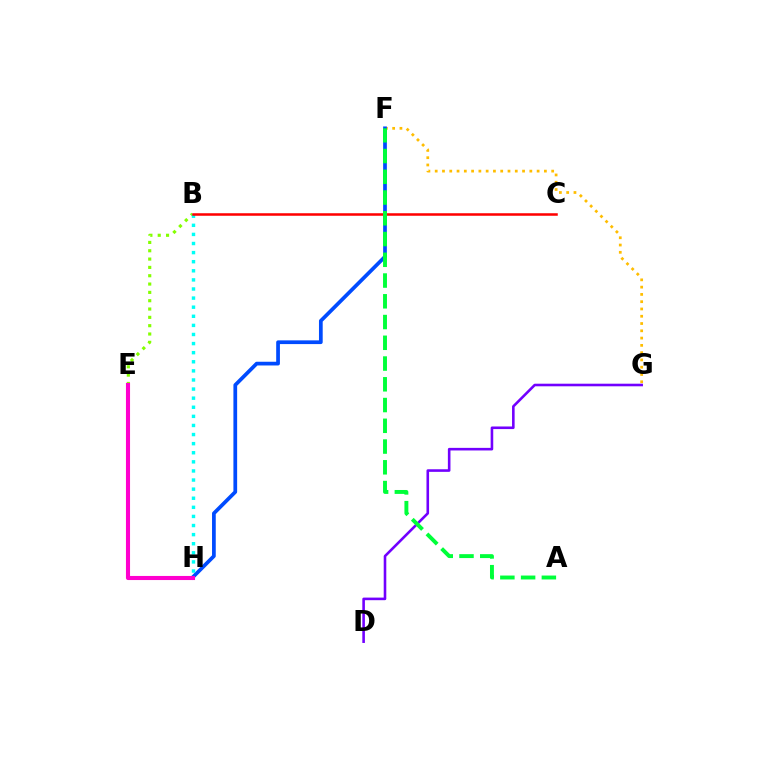{('F', 'G'): [{'color': '#ffbd00', 'line_style': 'dotted', 'thickness': 1.98}], ('B', 'E'): [{'color': '#84ff00', 'line_style': 'dotted', 'thickness': 2.26}], ('D', 'G'): [{'color': '#7200ff', 'line_style': 'solid', 'thickness': 1.87}], ('F', 'H'): [{'color': '#004bff', 'line_style': 'solid', 'thickness': 2.68}], ('B', 'H'): [{'color': '#00fff6', 'line_style': 'dotted', 'thickness': 2.47}], ('B', 'C'): [{'color': '#ff0000', 'line_style': 'solid', 'thickness': 1.82}], ('A', 'F'): [{'color': '#00ff39', 'line_style': 'dashed', 'thickness': 2.82}], ('E', 'H'): [{'color': '#ff00cf', 'line_style': 'solid', 'thickness': 2.95}]}